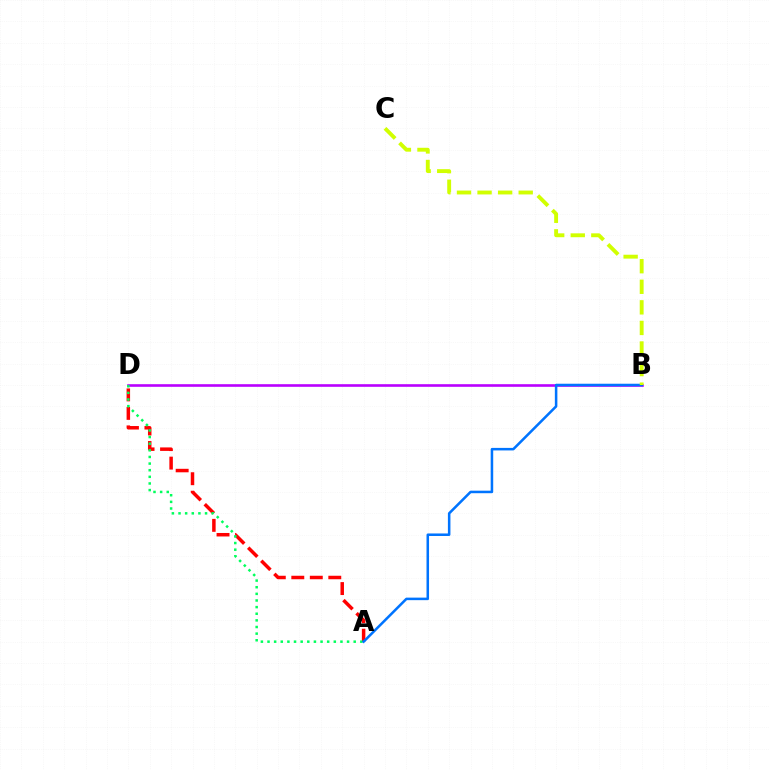{('B', 'D'): [{'color': '#b900ff', 'line_style': 'solid', 'thickness': 1.89}], ('A', 'D'): [{'color': '#ff0000', 'line_style': 'dashed', 'thickness': 2.51}, {'color': '#00ff5c', 'line_style': 'dotted', 'thickness': 1.8}], ('A', 'B'): [{'color': '#0074ff', 'line_style': 'solid', 'thickness': 1.82}], ('B', 'C'): [{'color': '#d1ff00', 'line_style': 'dashed', 'thickness': 2.8}]}